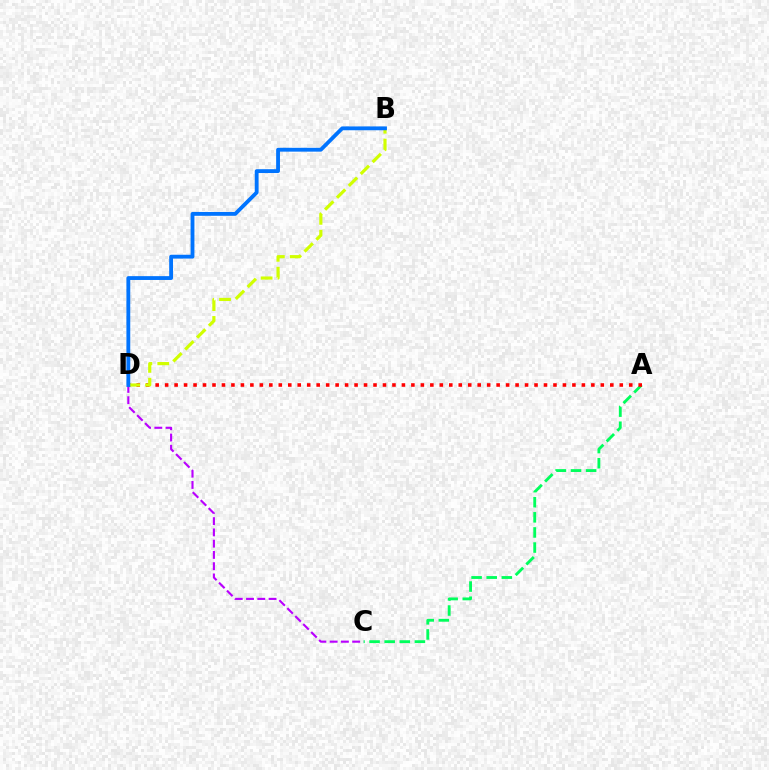{('A', 'C'): [{'color': '#00ff5c', 'line_style': 'dashed', 'thickness': 2.05}], ('A', 'D'): [{'color': '#ff0000', 'line_style': 'dotted', 'thickness': 2.57}], ('C', 'D'): [{'color': '#b900ff', 'line_style': 'dashed', 'thickness': 1.53}], ('B', 'D'): [{'color': '#d1ff00', 'line_style': 'dashed', 'thickness': 2.28}, {'color': '#0074ff', 'line_style': 'solid', 'thickness': 2.76}]}